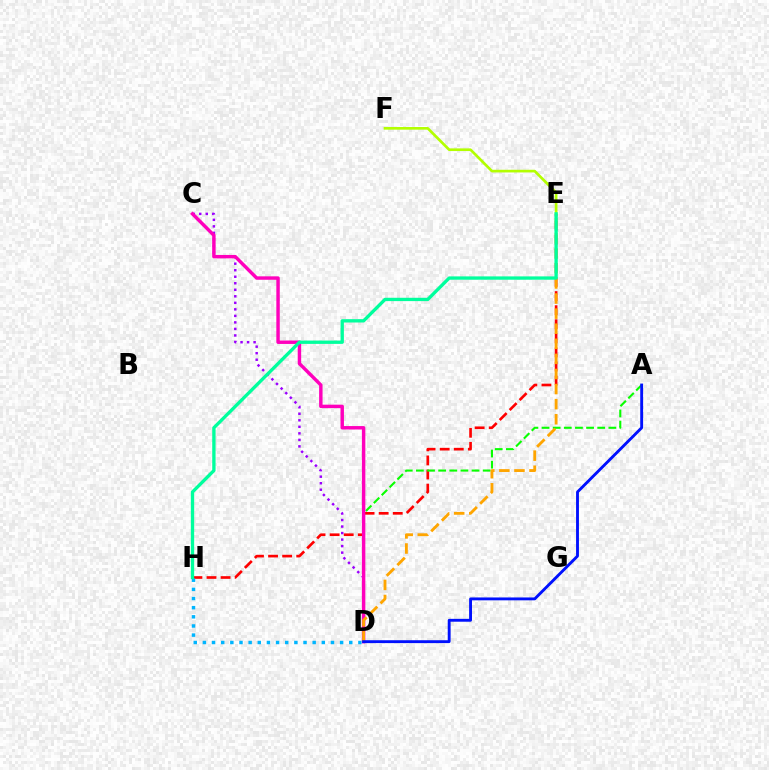{('E', 'H'): [{'color': '#ff0000', 'line_style': 'dashed', 'thickness': 1.91}, {'color': '#00ff9d', 'line_style': 'solid', 'thickness': 2.4}], ('A', 'D'): [{'color': '#08ff00', 'line_style': 'dashed', 'thickness': 1.51}, {'color': '#0010ff', 'line_style': 'solid', 'thickness': 2.07}], ('C', 'D'): [{'color': '#9b00ff', 'line_style': 'dotted', 'thickness': 1.77}, {'color': '#ff00bd', 'line_style': 'solid', 'thickness': 2.47}], ('D', 'H'): [{'color': '#00b5ff', 'line_style': 'dotted', 'thickness': 2.49}], ('D', 'E'): [{'color': '#ffa500', 'line_style': 'dashed', 'thickness': 2.05}], ('E', 'F'): [{'color': '#b3ff00', 'line_style': 'solid', 'thickness': 1.93}]}